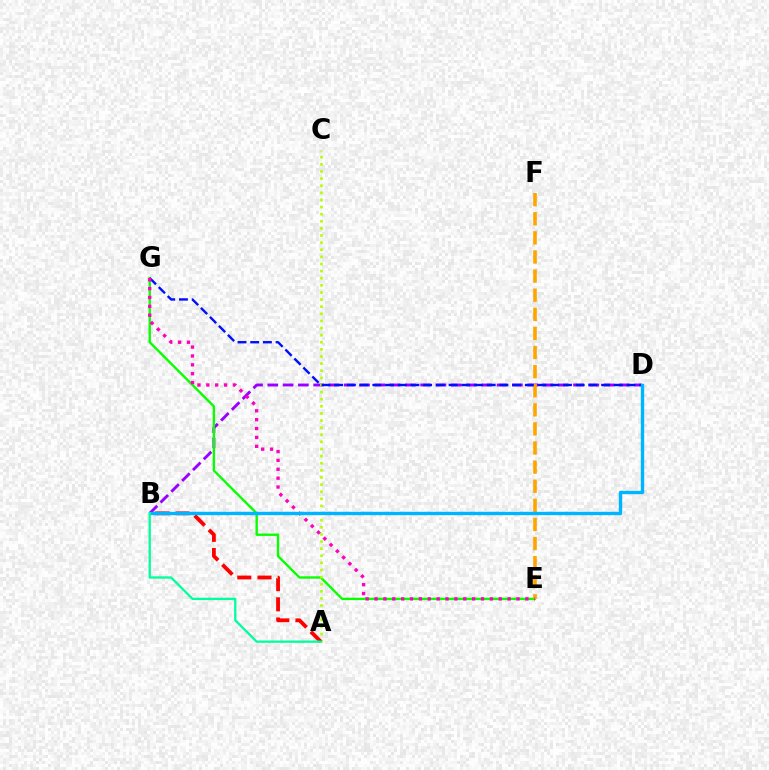{('B', 'D'): [{'color': '#9b00ff', 'line_style': 'dashed', 'thickness': 2.08}, {'color': '#00b5ff', 'line_style': 'solid', 'thickness': 2.43}], ('E', 'G'): [{'color': '#08ff00', 'line_style': 'solid', 'thickness': 1.71}, {'color': '#ff00bd', 'line_style': 'dotted', 'thickness': 2.41}], ('A', 'C'): [{'color': '#b3ff00', 'line_style': 'dotted', 'thickness': 1.93}], ('E', 'F'): [{'color': '#ffa500', 'line_style': 'dashed', 'thickness': 2.6}], ('A', 'B'): [{'color': '#ff0000', 'line_style': 'dashed', 'thickness': 2.74}, {'color': '#00ff9d', 'line_style': 'solid', 'thickness': 1.66}], ('D', 'G'): [{'color': '#0010ff', 'line_style': 'dashed', 'thickness': 1.73}]}